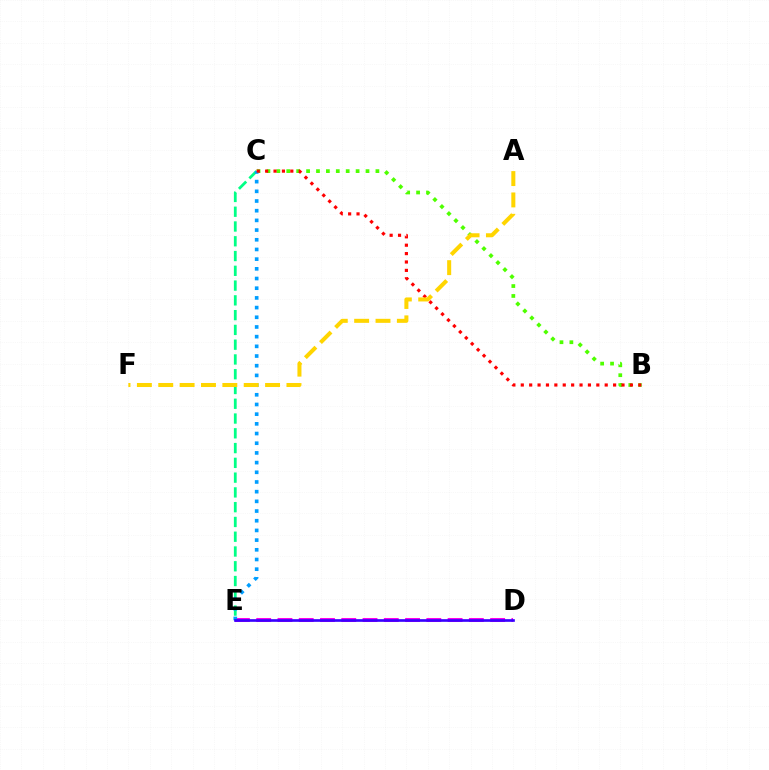{('D', 'E'): [{'color': '#ff00ed', 'line_style': 'dashed', 'thickness': 2.89}, {'color': '#3700ff', 'line_style': 'solid', 'thickness': 1.91}], ('C', 'E'): [{'color': '#00ff86', 'line_style': 'dashed', 'thickness': 2.01}, {'color': '#009eff', 'line_style': 'dotted', 'thickness': 2.63}], ('B', 'C'): [{'color': '#4fff00', 'line_style': 'dotted', 'thickness': 2.69}, {'color': '#ff0000', 'line_style': 'dotted', 'thickness': 2.28}], ('A', 'F'): [{'color': '#ffd500', 'line_style': 'dashed', 'thickness': 2.9}]}